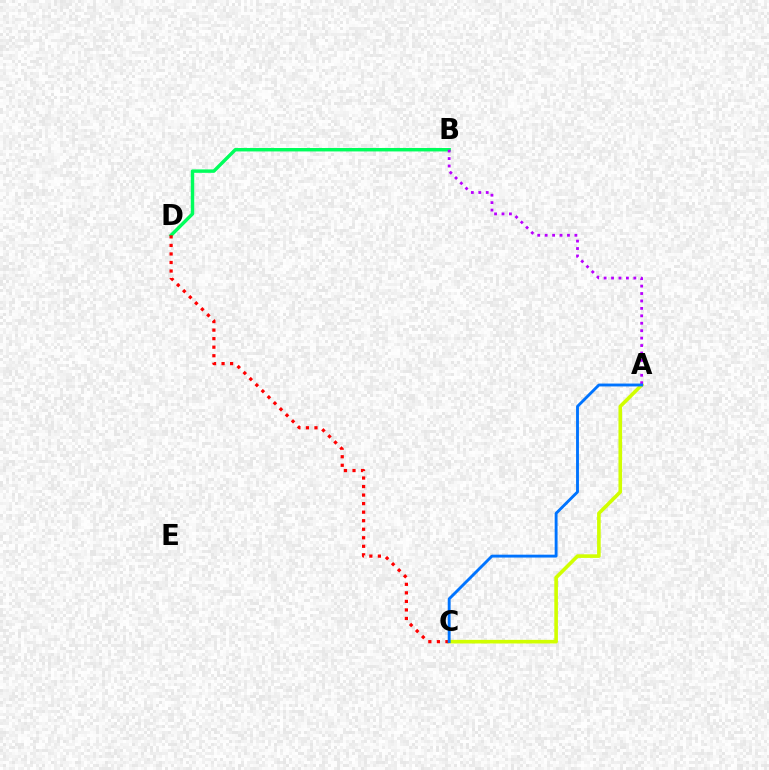{('A', 'C'): [{'color': '#d1ff00', 'line_style': 'solid', 'thickness': 2.6}, {'color': '#0074ff', 'line_style': 'solid', 'thickness': 2.07}], ('B', 'D'): [{'color': '#00ff5c', 'line_style': 'solid', 'thickness': 2.47}], ('C', 'D'): [{'color': '#ff0000', 'line_style': 'dotted', 'thickness': 2.32}], ('A', 'B'): [{'color': '#b900ff', 'line_style': 'dotted', 'thickness': 2.02}]}